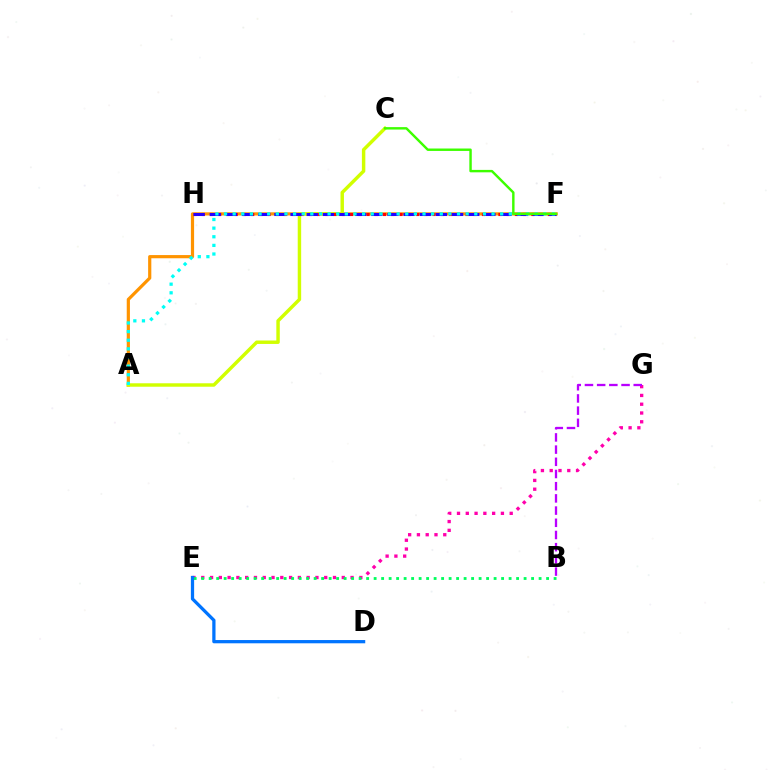{('E', 'G'): [{'color': '#ff00ac', 'line_style': 'dotted', 'thickness': 2.39}], ('A', 'F'): [{'color': '#ff9400', 'line_style': 'solid', 'thickness': 2.3}, {'color': '#00fff6', 'line_style': 'dotted', 'thickness': 2.34}], ('B', 'E'): [{'color': '#00ff5c', 'line_style': 'dotted', 'thickness': 2.04}], ('A', 'C'): [{'color': '#d1ff00', 'line_style': 'solid', 'thickness': 2.48}], ('F', 'H'): [{'color': '#ff0000', 'line_style': 'dotted', 'thickness': 2.24}, {'color': '#2500ff', 'line_style': 'dashed', 'thickness': 2.19}], ('D', 'E'): [{'color': '#0074ff', 'line_style': 'solid', 'thickness': 2.34}], ('B', 'G'): [{'color': '#b900ff', 'line_style': 'dashed', 'thickness': 1.66}], ('C', 'F'): [{'color': '#3dff00', 'line_style': 'solid', 'thickness': 1.75}]}